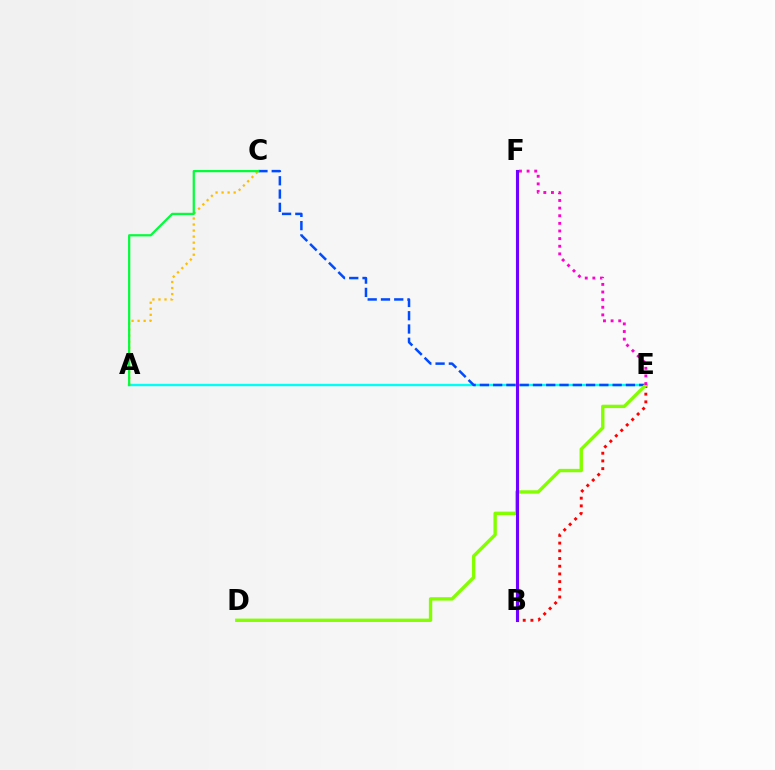{('A', 'E'): [{'color': '#00fff6', 'line_style': 'solid', 'thickness': 1.72}], ('C', 'E'): [{'color': '#004bff', 'line_style': 'dashed', 'thickness': 1.8}], ('A', 'C'): [{'color': '#ffbd00', 'line_style': 'dotted', 'thickness': 1.64}, {'color': '#00ff39', 'line_style': 'solid', 'thickness': 1.61}], ('B', 'E'): [{'color': '#ff0000', 'line_style': 'dotted', 'thickness': 2.09}], ('D', 'E'): [{'color': '#84ff00', 'line_style': 'solid', 'thickness': 2.44}], ('E', 'F'): [{'color': '#ff00cf', 'line_style': 'dotted', 'thickness': 2.07}], ('B', 'F'): [{'color': '#7200ff', 'line_style': 'solid', 'thickness': 2.25}]}